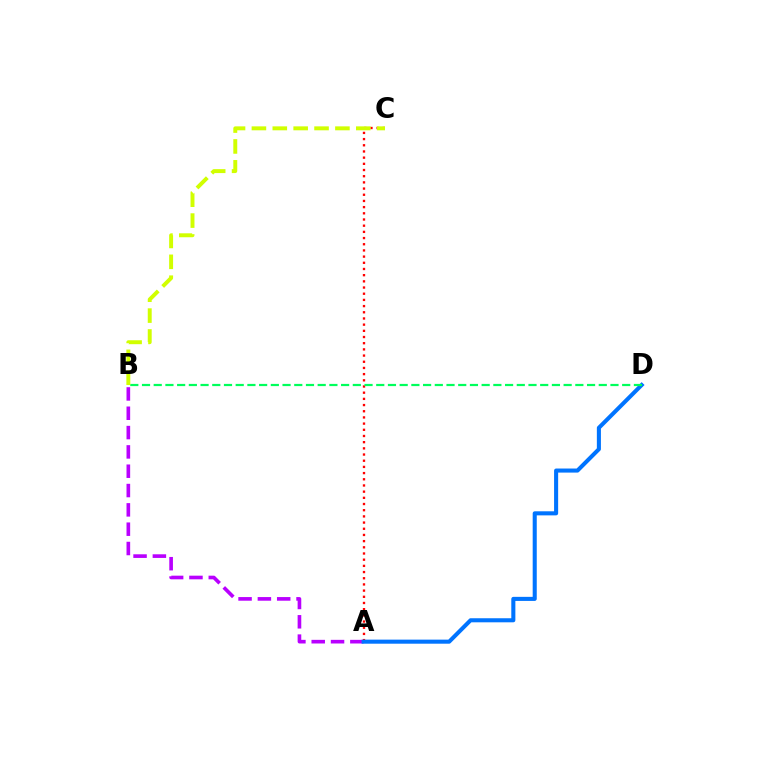{('A', 'B'): [{'color': '#b900ff', 'line_style': 'dashed', 'thickness': 2.62}], ('A', 'C'): [{'color': '#ff0000', 'line_style': 'dotted', 'thickness': 1.68}], ('A', 'D'): [{'color': '#0074ff', 'line_style': 'solid', 'thickness': 2.93}], ('B', 'D'): [{'color': '#00ff5c', 'line_style': 'dashed', 'thickness': 1.59}], ('B', 'C'): [{'color': '#d1ff00', 'line_style': 'dashed', 'thickness': 2.84}]}